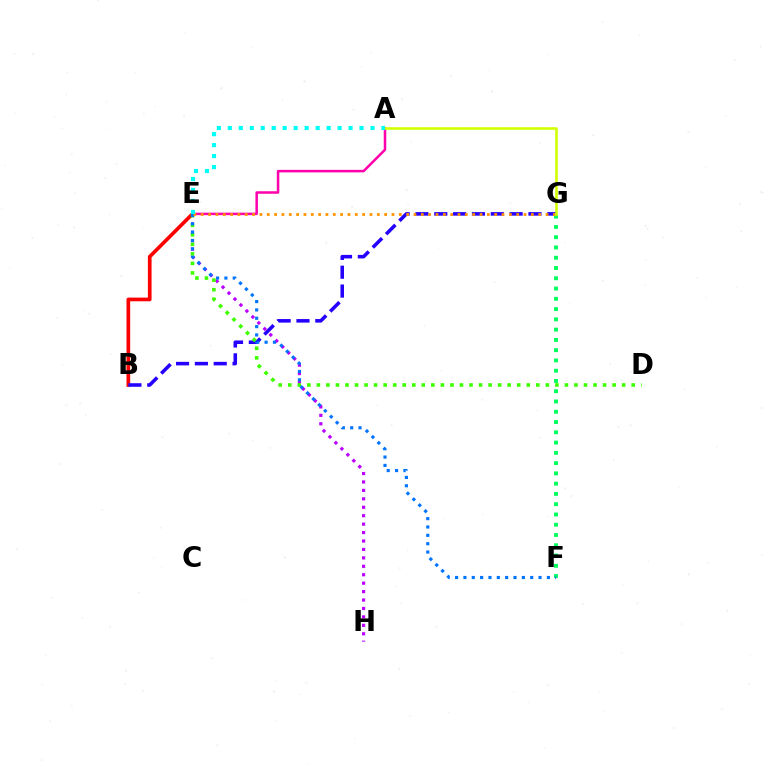{('B', 'E'): [{'color': '#ff0000', 'line_style': 'solid', 'thickness': 2.65}], ('B', 'G'): [{'color': '#2500ff', 'line_style': 'dashed', 'thickness': 2.56}], ('E', 'H'): [{'color': '#b900ff', 'line_style': 'dotted', 'thickness': 2.29}], ('F', 'G'): [{'color': '#00ff5c', 'line_style': 'dotted', 'thickness': 2.79}], ('D', 'E'): [{'color': '#3dff00', 'line_style': 'dotted', 'thickness': 2.59}], ('A', 'E'): [{'color': '#ff00ac', 'line_style': 'solid', 'thickness': 1.81}, {'color': '#00fff6', 'line_style': 'dotted', 'thickness': 2.98}], ('E', 'F'): [{'color': '#0074ff', 'line_style': 'dotted', 'thickness': 2.27}], ('E', 'G'): [{'color': '#ff9400', 'line_style': 'dotted', 'thickness': 1.99}], ('A', 'G'): [{'color': '#d1ff00', 'line_style': 'solid', 'thickness': 1.87}]}